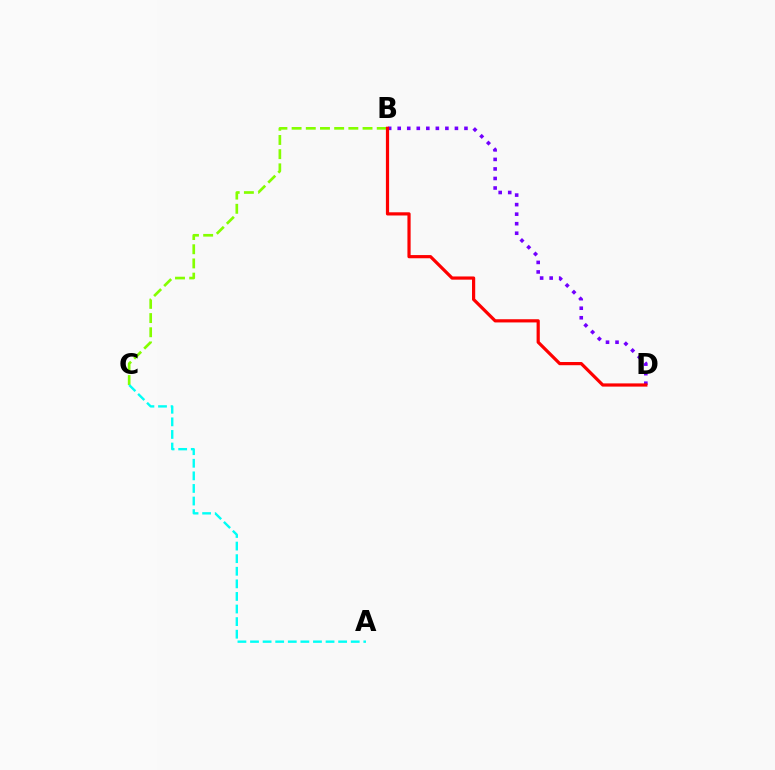{('B', 'C'): [{'color': '#84ff00', 'line_style': 'dashed', 'thickness': 1.93}], ('A', 'C'): [{'color': '#00fff6', 'line_style': 'dashed', 'thickness': 1.71}], ('B', 'D'): [{'color': '#7200ff', 'line_style': 'dotted', 'thickness': 2.59}, {'color': '#ff0000', 'line_style': 'solid', 'thickness': 2.3}]}